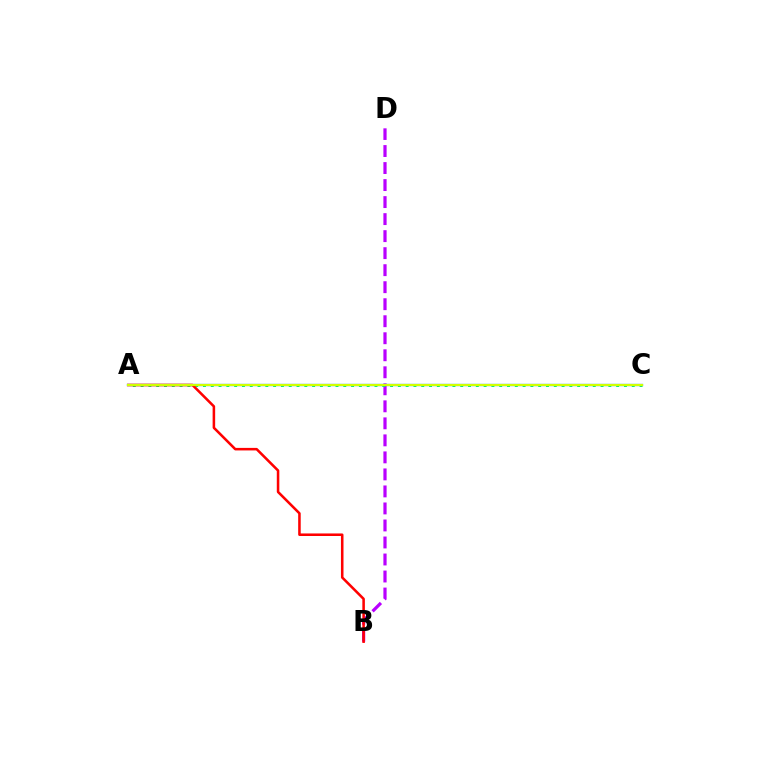{('B', 'D'): [{'color': '#b900ff', 'line_style': 'dashed', 'thickness': 2.31}], ('A', 'C'): [{'color': '#00ff5c', 'line_style': 'dotted', 'thickness': 2.12}, {'color': '#0074ff', 'line_style': 'solid', 'thickness': 1.63}, {'color': '#d1ff00', 'line_style': 'solid', 'thickness': 1.57}], ('A', 'B'): [{'color': '#ff0000', 'line_style': 'solid', 'thickness': 1.83}]}